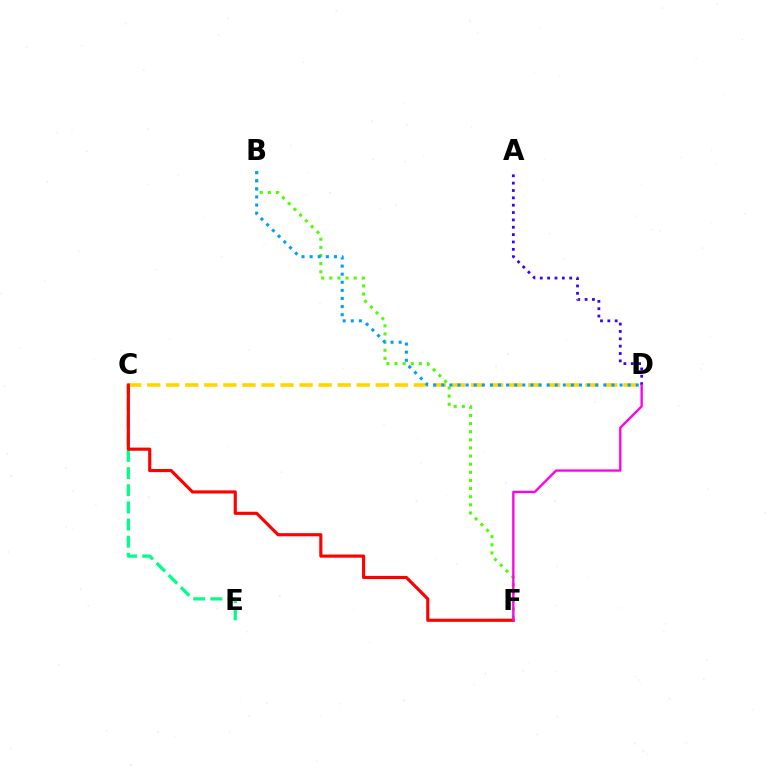{('C', 'D'): [{'color': '#ffd500', 'line_style': 'dashed', 'thickness': 2.59}], ('C', 'E'): [{'color': '#00ff86', 'line_style': 'dashed', 'thickness': 2.33}], ('C', 'F'): [{'color': '#ff0000', 'line_style': 'solid', 'thickness': 2.26}], ('B', 'F'): [{'color': '#4fff00', 'line_style': 'dotted', 'thickness': 2.21}], ('A', 'D'): [{'color': '#3700ff', 'line_style': 'dotted', 'thickness': 2.0}], ('B', 'D'): [{'color': '#009eff', 'line_style': 'dotted', 'thickness': 2.2}], ('D', 'F'): [{'color': '#ff00ed', 'line_style': 'solid', 'thickness': 1.69}]}